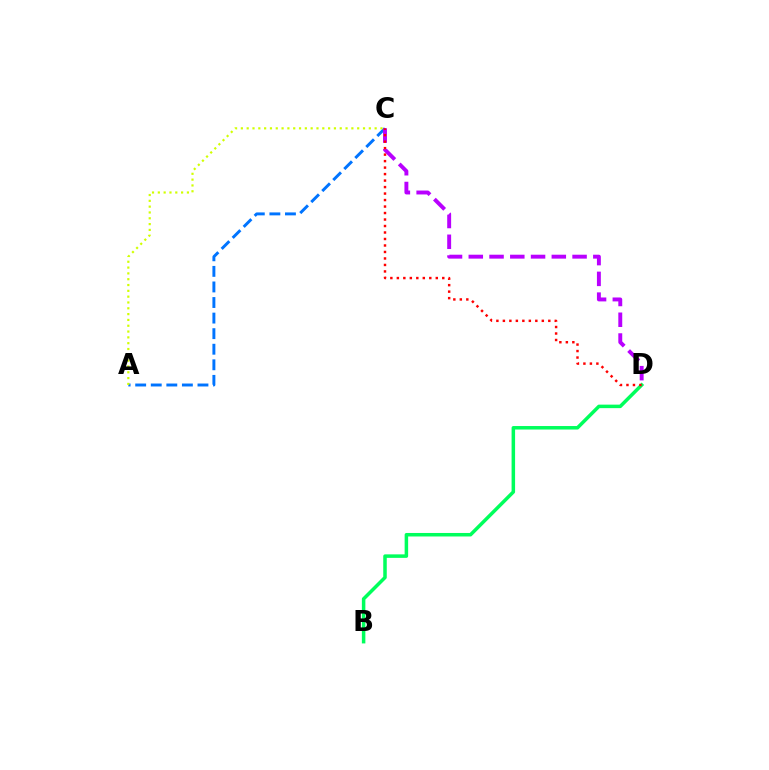{('A', 'C'): [{'color': '#0074ff', 'line_style': 'dashed', 'thickness': 2.12}, {'color': '#d1ff00', 'line_style': 'dotted', 'thickness': 1.58}], ('B', 'D'): [{'color': '#00ff5c', 'line_style': 'solid', 'thickness': 2.52}], ('C', 'D'): [{'color': '#b900ff', 'line_style': 'dashed', 'thickness': 2.82}, {'color': '#ff0000', 'line_style': 'dotted', 'thickness': 1.76}]}